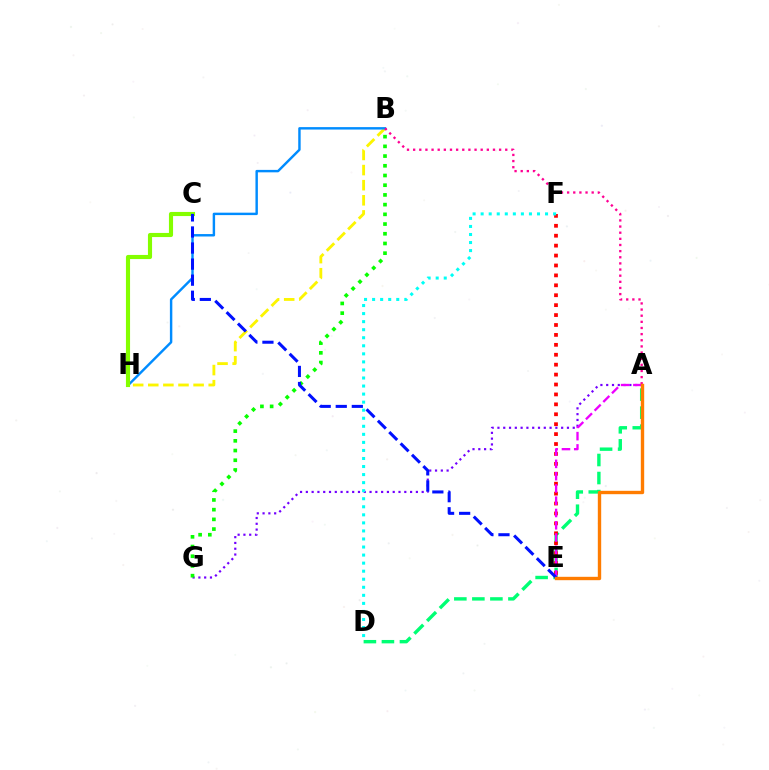{('A', 'D'): [{'color': '#00ff74', 'line_style': 'dashed', 'thickness': 2.45}], ('E', 'F'): [{'color': '#ff0000', 'line_style': 'dotted', 'thickness': 2.7}], ('A', 'G'): [{'color': '#7200ff', 'line_style': 'dotted', 'thickness': 1.57}], ('B', 'G'): [{'color': '#08ff00', 'line_style': 'dotted', 'thickness': 2.64}], ('A', 'E'): [{'color': '#ee00ff', 'line_style': 'dashed', 'thickness': 1.67}, {'color': '#ff7c00', 'line_style': 'solid', 'thickness': 2.43}], ('B', 'H'): [{'color': '#fcf500', 'line_style': 'dashed', 'thickness': 2.05}, {'color': '#008cff', 'line_style': 'solid', 'thickness': 1.75}], ('D', 'F'): [{'color': '#00fff6', 'line_style': 'dotted', 'thickness': 2.19}], ('C', 'H'): [{'color': '#84ff00', 'line_style': 'solid', 'thickness': 2.97}], ('C', 'E'): [{'color': '#0010ff', 'line_style': 'dashed', 'thickness': 2.18}], ('A', 'B'): [{'color': '#ff0094', 'line_style': 'dotted', 'thickness': 1.67}]}